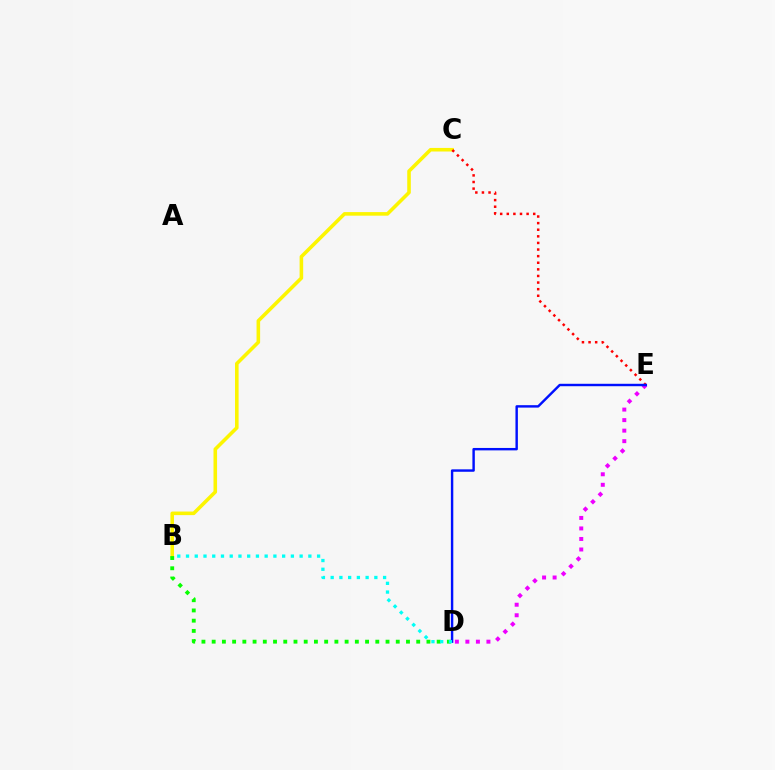{('B', 'C'): [{'color': '#fcf500', 'line_style': 'solid', 'thickness': 2.57}], ('C', 'E'): [{'color': '#ff0000', 'line_style': 'dotted', 'thickness': 1.79}], ('D', 'E'): [{'color': '#ee00ff', 'line_style': 'dotted', 'thickness': 2.86}, {'color': '#0010ff', 'line_style': 'solid', 'thickness': 1.75}], ('B', 'D'): [{'color': '#08ff00', 'line_style': 'dotted', 'thickness': 2.78}, {'color': '#00fff6', 'line_style': 'dotted', 'thickness': 2.37}]}